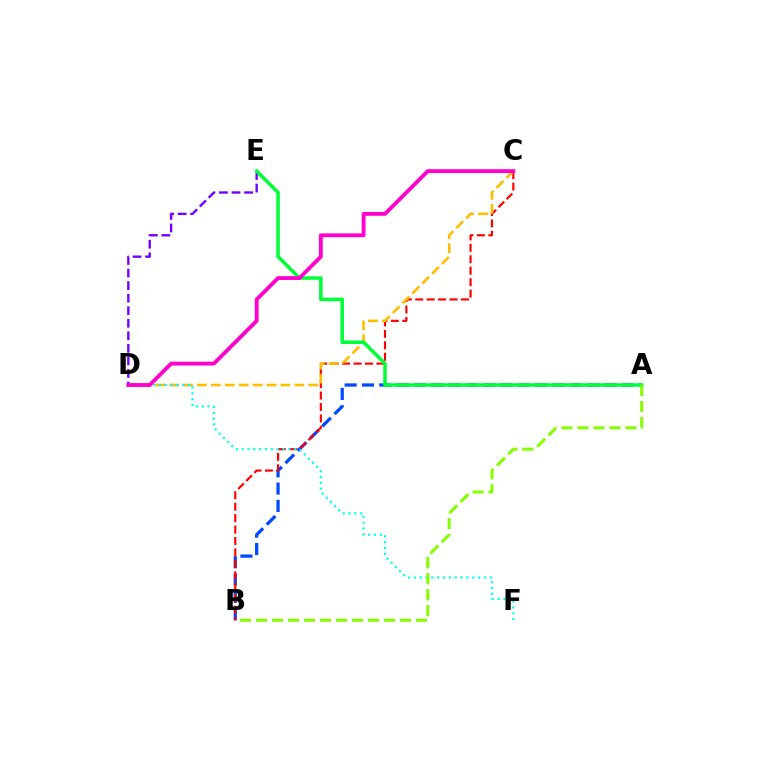{('A', 'B'): [{'color': '#004bff', 'line_style': 'dashed', 'thickness': 2.35}, {'color': '#84ff00', 'line_style': 'dashed', 'thickness': 2.17}], ('B', 'C'): [{'color': '#ff0000', 'line_style': 'dashed', 'thickness': 1.55}], ('C', 'D'): [{'color': '#ffbd00', 'line_style': 'dashed', 'thickness': 1.89}, {'color': '#ff00cf', 'line_style': 'solid', 'thickness': 2.76}], ('D', 'E'): [{'color': '#7200ff', 'line_style': 'dashed', 'thickness': 1.7}], ('D', 'F'): [{'color': '#00fff6', 'line_style': 'dotted', 'thickness': 1.59}], ('A', 'E'): [{'color': '#00ff39', 'line_style': 'solid', 'thickness': 2.54}]}